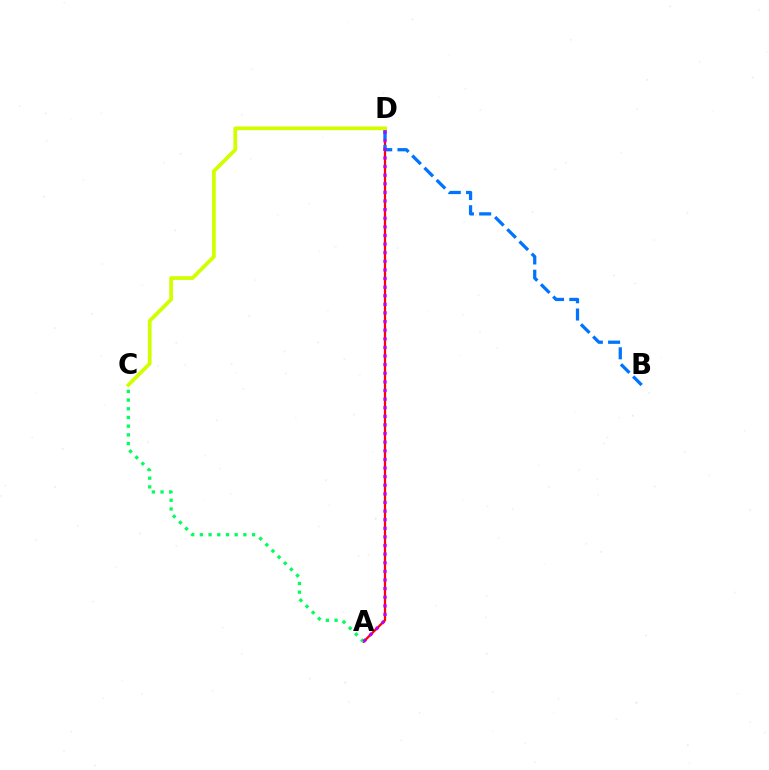{('A', 'D'): [{'color': '#ff0000', 'line_style': 'solid', 'thickness': 1.62}, {'color': '#b900ff', 'line_style': 'dotted', 'thickness': 2.34}], ('B', 'D'): [{'color': '#0074ff', 'line_style': 'dashed', 'thickness': 2.34}], ('A', 'C'): [{'color': '#00ff5c', 'line_style': 'dotted', 'thickness': 2.36}], ('C', 'D'): [{'color': '#d1ff00', 'line_style': 'solid', 'thickness': 2.69}]}